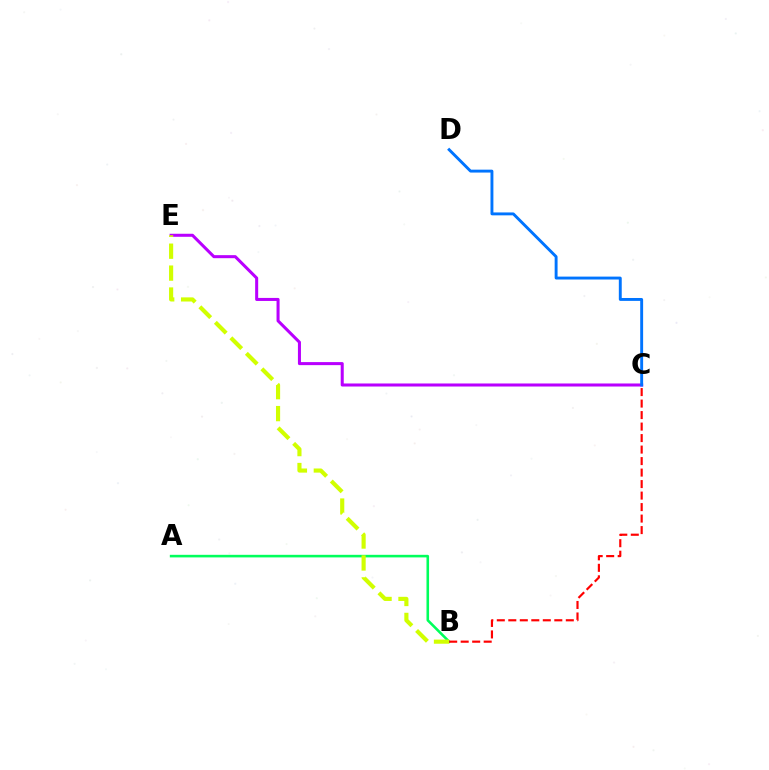{('C', 'E'): [{'color': '#b900ff', 'line_style': 'solid', 'thickness': 2.19}], ('C', 'D'): [{'color': '#0074ff', 'line_style': 'solid', 'thickness': 2.09}], ('A', 'B'): [{'color': '#00ff5c', 'line_style': 'solid', 'thickness': 1.86}], ('B', 'E'): [{'color': '#d1ff00', 'line_style': 'dashed', 'thickness': 2.98}], ('B', 'C'): [{'color': '#ff0000', 'line_style': 'dashed', 'thickness': 1.56}]}